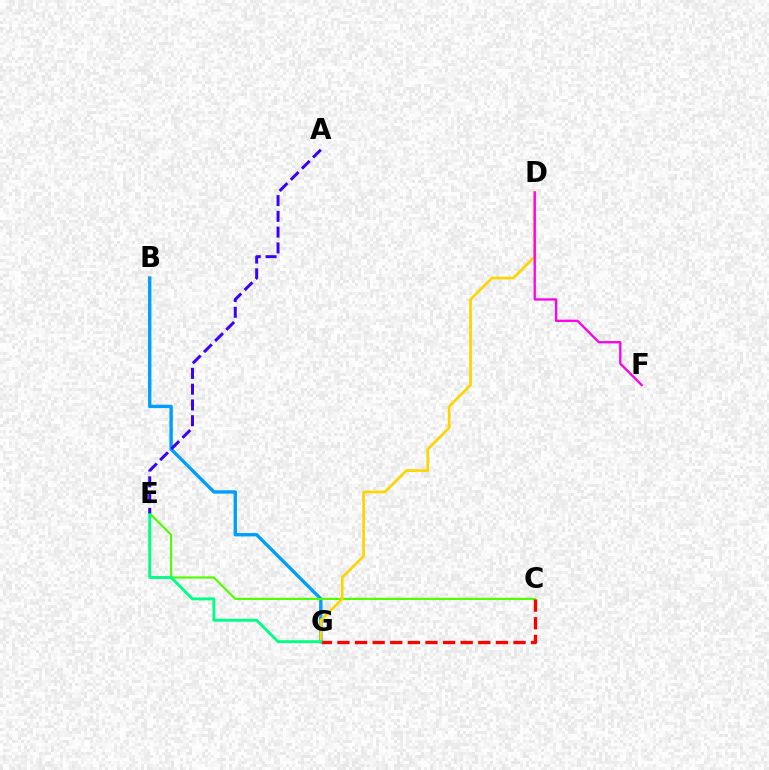{('B', 'G'): [{'color': '#009eff', 'line_style': 'solid', 'thickness': 2.43}], ('C', 'E'): [{'color': '#4fff00', 'line_style': 'solid', 'thickness': 1.56}], ('D', 'G'): [{'color': '#ffd500', 'line_style': 'solid', 'thickness': 1.95}], ('C', 'G'): [{'color': '#ff0000', 'line_style': 'dashed', 'thickness': 2.39}], ('E', 'G'): [{'color': '#00ff86', 'line_style': 'solid', 'thickness': 2.09}], ('D', 'F'): [{'color': '#ff00ed', 'line_style': 'solid', 'thickness': 1.68}], ('A', 'E'): [{'color': '#3700ff', 'line_style': 'dashed', 'thickness': 2.14}]}